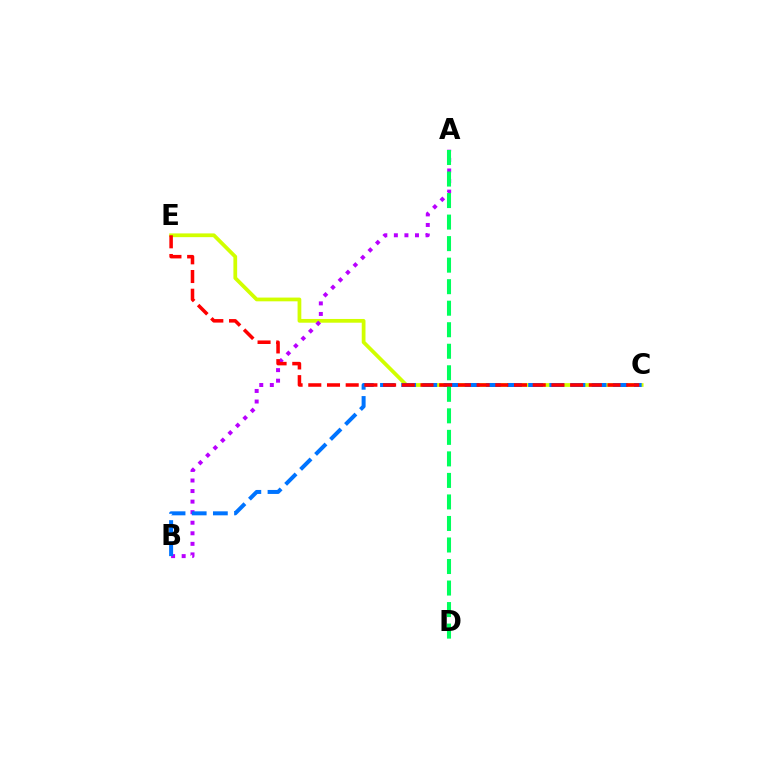{('C', 'E'): [{'color': '#d1ff00', 'line_style': 'solid', 'thickness': 2.7}, {'color': '#ff0000', 'line_style': 'dashed', 'thickness': 2.54}], ('A', 'B'): [{'color': '#b900ff', 'line_style': 'dotted', 'thickness': 2.87}], ('B', 'C'): [{'color': '#0074ff', 'line_style': 'dashed', 'thickness': 2.87}], ('A', 'D'): [{'color': '#00ff5c', 'line_style': 'dashed', 'thickness': 2.92}]}